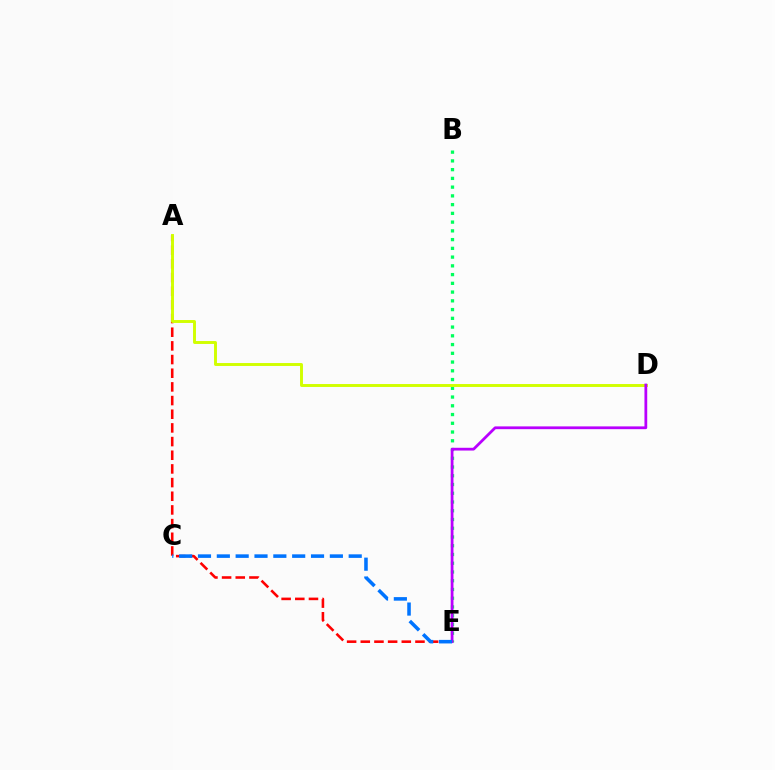{('A', 'E'): [{'color': '#ff0000', 'line_style': 'dashed', 'thickness': 1.86}], ('B', 'E'): [{'color': '#00ff5c', 'line_style': 'dotted', 'thickness': 2.38}], ('A', 'D'): [{'color': '#d1ff00', 'line_style': 'solid', 'thickness': 2.1}], ('D', 'E'): [{'color': '#b900ff', 'line_style': 'solid', 'thickness': 1.99}], ('C', 'E'): [{'color': '#0074ff', 'line_style': 'dashed', 'thickness': 2.56}]}